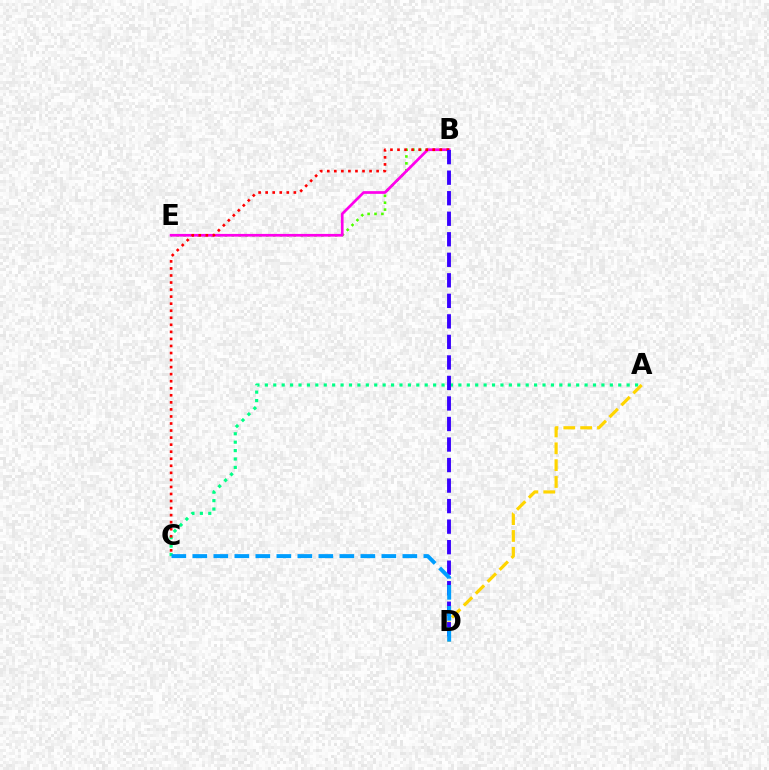{('A', 'C'): [{'color': '#00ff86', 'line_style': 'dotted', 'thickness': 2.29}], ('A', 'D'): [{'color': '#ffd500', 'line_style': 'dashed', 'thickness': 2.29}], ('B', 'E'): [{'color': '#4fff00', 'line_style': 'dotted', 'thickness': 1.87}, {'color': '#ff00ed', 'line_style': 'solid', 'thickness': 1.95}], ('B', 'C'): [{'color': '#ff0000', 'line_style': 'dotted', 'thickness': 1.91}], ('B', 'D'): [{'color': '#3700ff', 'line_style': 'dashed', 'thickness': 2.79}], ('C', 'D'): [{'color': '#009eff', 'line_style': 'dashed', 'thickness': 2.85}]}